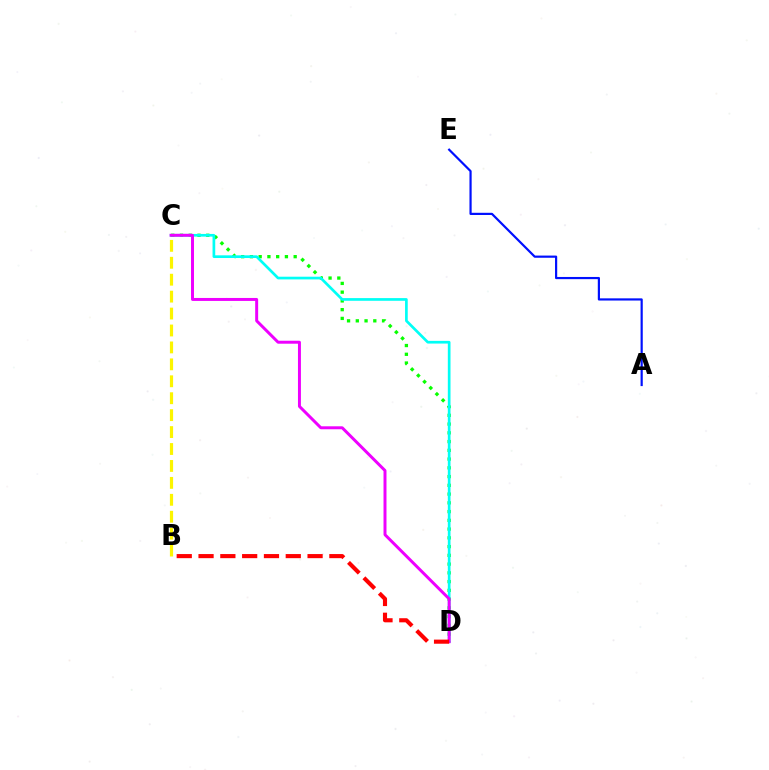{('C', 'D'): [{'color': '#08ff00', 'line_style': 'dotted', 'thickness': 2.38}, {'color': '#00fff6', 'line_style': 'solid', 'thickness': 1.94}, {'color': '#ee00ff', 'line_style': 'solid', 'thickness': 2.14}], ('B', 'C'): [{'color': '#fcf500', 'line_style': 'dashed', 'thickness': 2.3}], ('A', 'E'): [{'color': '#0010ff', 'line_style': 'solid', 'thickness': 1.58}], ('B', 'D'): [{'color': '#ff0000', 'line_style': 'dashed', 'thickness': 2.96}]}